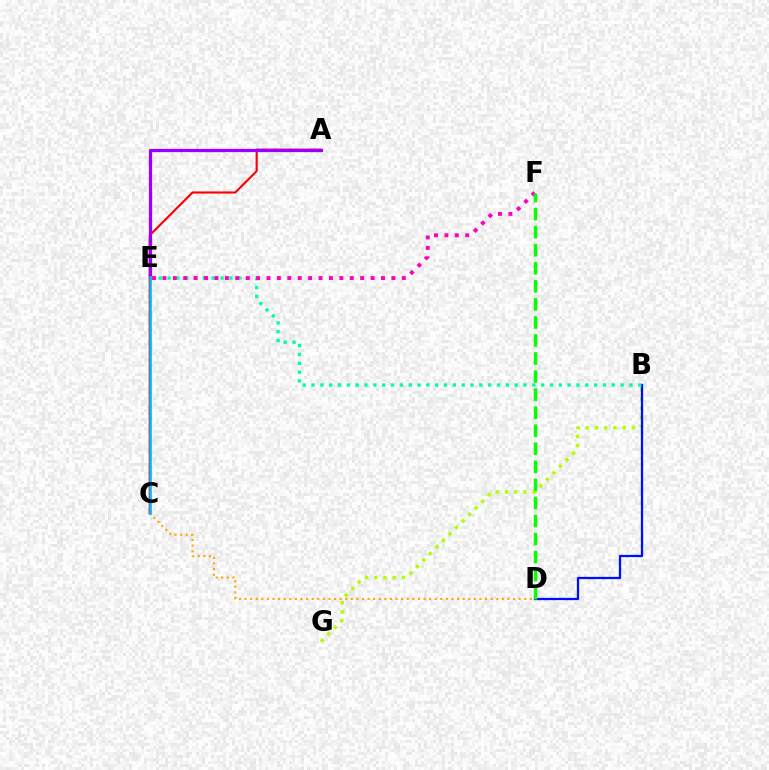{('A', 'C'): [{'color': '#ff0000', 'line_style': 'solid', 'thickness': 1.53}], ('C', 'D'): [{'color': '#ffa500', 'line_style': 'dotted', 'thickness': 1.52}], ('B', 'G'): [{'color': '#b3ff00', 'line_style': 'dotted', 'thickness': 2.51}], ('B', 'D'): [{'color': '#0010ff', 'line_style': 'solid', 'thickness': 1.63}], ('A', 'E'): [{'color': '#9b00ff', 'line_style': 'solid', 'thickness': 2.34}], ('B', 'E'): [{'color': '#00ff9d', 'line_style': 'dotted', 'thickness': 2.4}], ('E', 'F'): [{'color': '#ff00bd', 'line_style': 'dotted', 'thickness': 2.83}], ('C', 'E'): [{'color': '#00b5ff', 'line_style': 'solid', 'thickness': 1.88}], ('D', 'F'): [{'color': '#08ff00', 'line_style': 'dashed', 'thickness': 2.45}]}